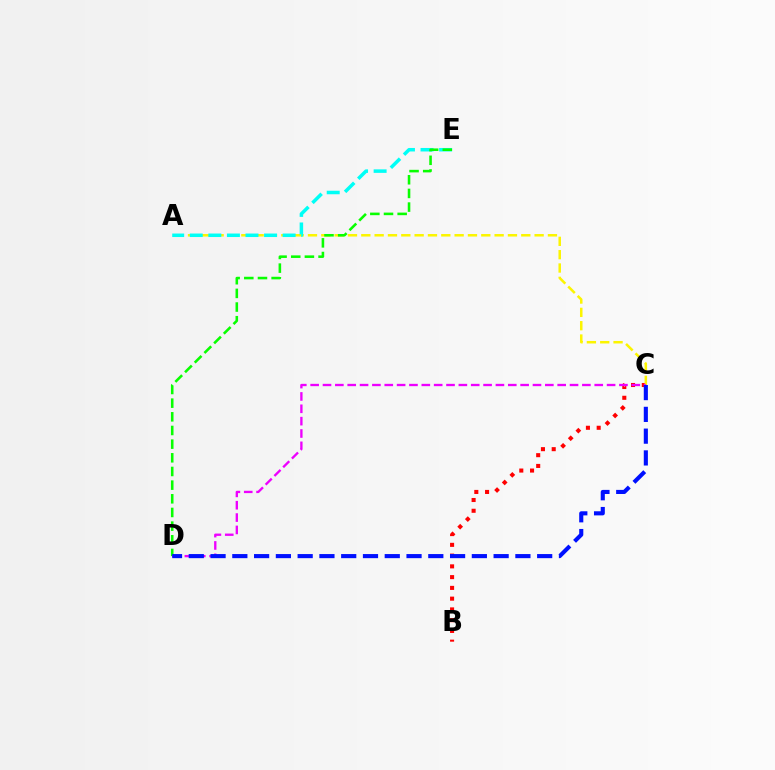{('B', 'C'): [{'color': '#ff0000', 'line_style': 'dotted', 'thickness': 2.92}], ('A', 'C'): [{'color': '#fcf500', 'line_style': 'dashed', 'thickness': 1.81}], ('A', 'E'): [{'color': '#00fff6', 'line_style': 'dashed', 'thickness': 2.52}], ('D', 'E'): [{'color': '#08ff00', 'line_style': 'dashed', 'thickness': 1.86}], ('C', 'D'): [{'color': '#ee00ff', 'line_style': 'dashed', 'thickness': 1.68}, {'color': '#0010ff', 'line_style': 'dashed', 'thickness': 2.96}]}